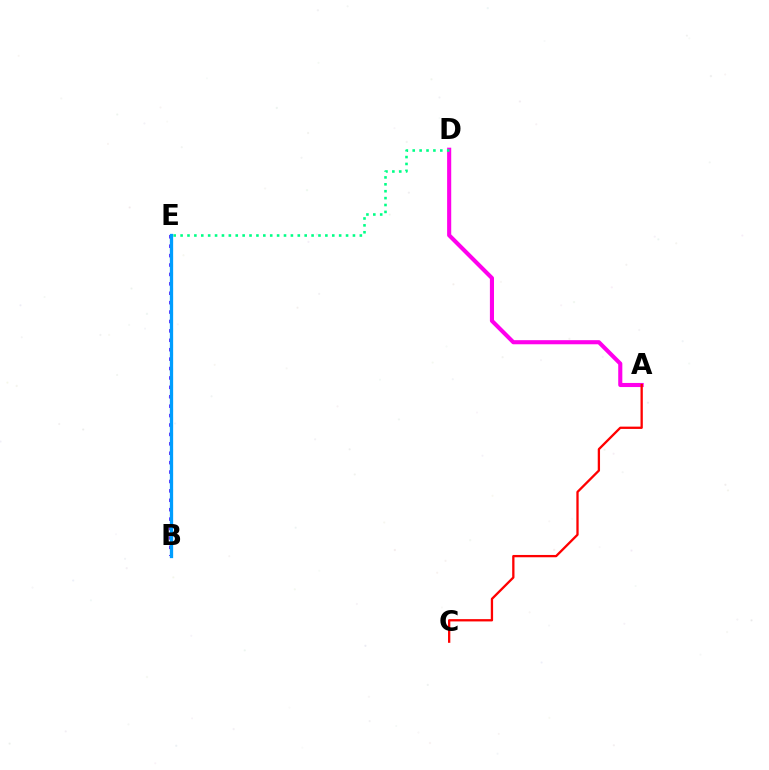{('A', 'D'): [{'color': '#ff00ed', 'line_style': 'solid', 'thickness': 2.95}], ('A', 'C'): [{'color': '#ff0000', 'line_style': 'solid', 'thickness': 1.66}], ('D', 'E'): [{'color': '#00ff86', 'line_style': 'dotted', 'thickness': 1.87}], ('B', 'E'): [{'color': '#4fff00', 'line_style': 'dotted', 'thickness': 2.18}, {'color': '#3700ff', 'line_style': 'dotted', 'thickness': 2.56}, {'color': '#ffd500', 'line_style': 'dashed', 'thickness': 2.14}, {'color': '#009eff', 'line_style': 'solid', 'thickness': 2.35}]}